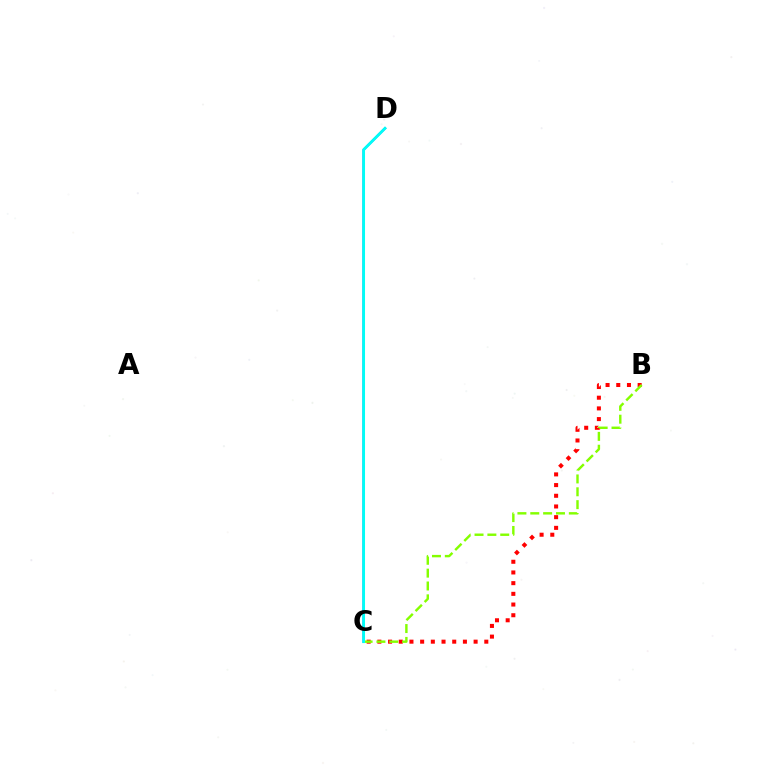{('B', 'C'): [{'color': '#ff0000', 'line_style': 'dotted', 'thickness': 2.91}, {'color': '#84ff00', 'line_style': 'dashed', 'thickness': 1.75}], ('C', 'D'): [{'color': '#7200ff', 'line_style': 'solid', 'thickness': 1.52}, {'color': '#00fff6', 'line_style': 'solid', 'thickness': 2.03}]}